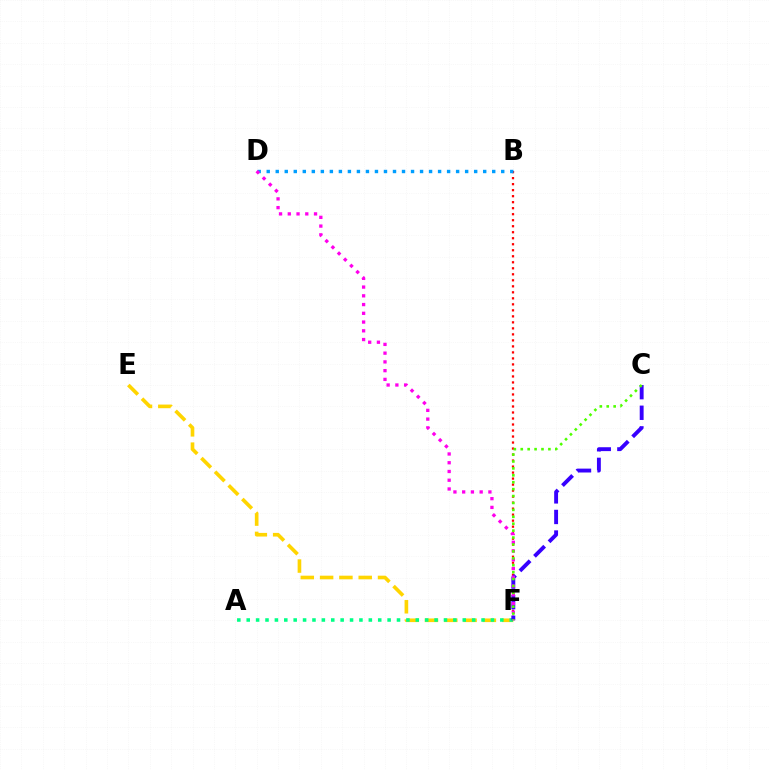{('E', 'F'): [{'color': '#ffd500', 'line_style': 'dashed', 'thickness': 2.62}], ('B', 'F'): [{'color': '#ff0000', 'line_style': 'dotted', 'thickness': 1.63}], ('A', 'F'): [{'color': '#00ff86', 'line_style': 'dotted', 'thickness': 2.55}], ('C', 'F'): [{'color': '#3700ff', 'line_style': 'dashed', 'thickness': 2.8}, {'color': '#4fff00', 'line_style': 'dotted', 'thickness': 1.88}], ('B', 'D'): [{'color': '#009eff', 'line_style': 'dotted', 'thickness': 2.45}], ('D', 'F'): [{'color': '#ff00ed', 'line_style': 'dotted', 'thickness': 2.38}]}